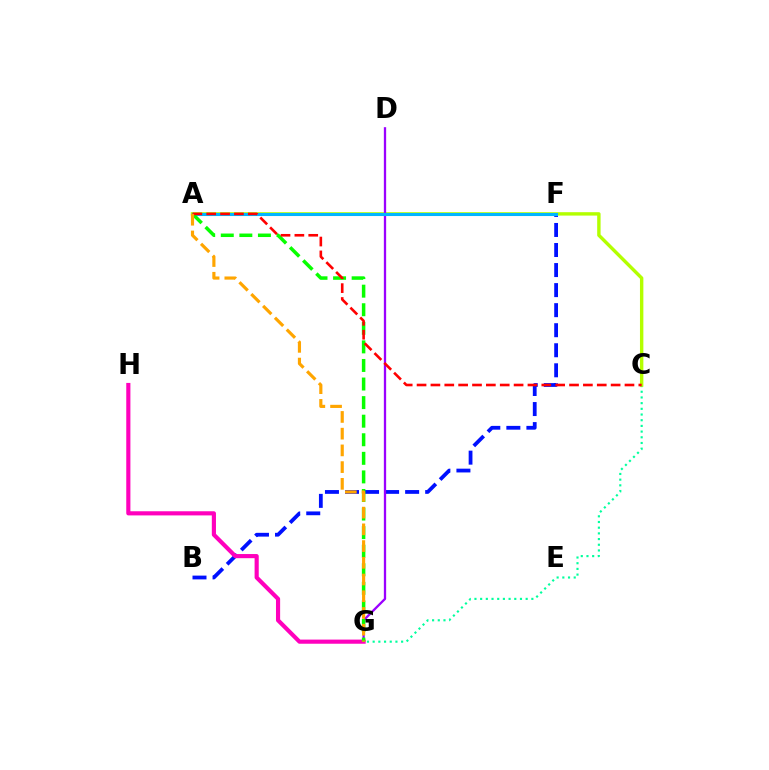{('C', 'G'): [{'color': '#00ff9d', 'line_style': 'dotted', 'thickness': 1.55}], ('A', 'C'): [{'color': '#b3ff00', 'line_style': 'solid', 'thickness': 2.45}, {'color': '#ff0000', 'line_style': 'dashed', 'thickness': 1.88}], ('B', 'F'): [{'color': '#0010ff', 'line_style': 'dashed', 'thickness': 2.72}], ('D', 'G'): [{'color': '#9b00ff', 'line_style': 'solid', 'thickness': 1.65}], ('A', 'F'): [{'color': '#00b5ff', 'line_style': 'solid', 'thickness': 2.22}], ('G', 'H'): [{'color': '#ff00bd', 'line_style': 'solid', 'thickness': 2.98}], ('A', 'G'): [{'color': '#08ff00', 'line_style': 'dashed', 'thickness': 2.52}, {'color': '#ffa500', 'line_style': 'dashed', 'thickness': 2.27}]}